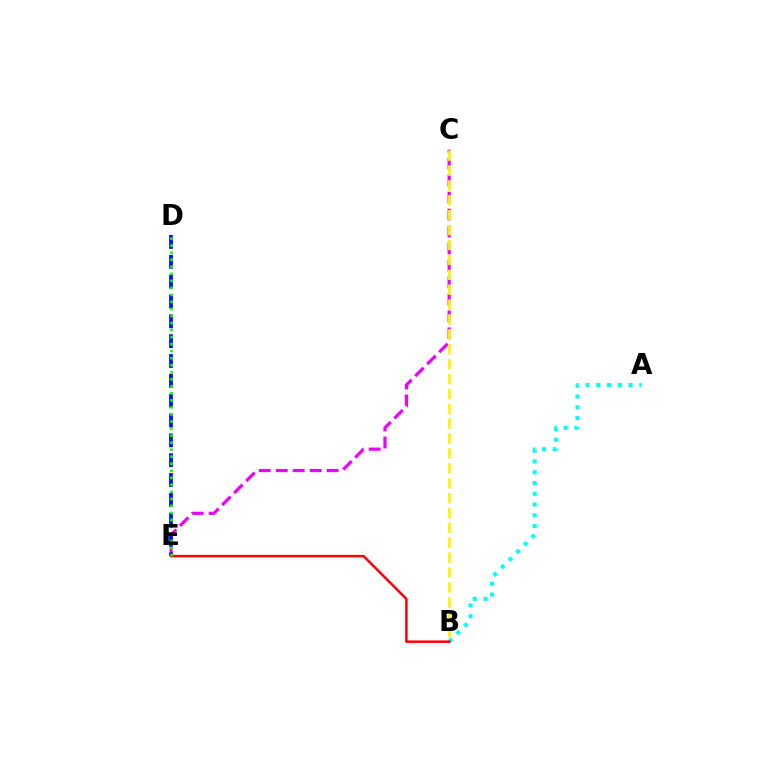{('C', 'E'): [{'color': '#ee00ff', 'line_style': 'dashed', 'thickness': 2.3}], ('D', 'E'): [{'color': '#0010ff', 'line_style': 'dashed', 'thickness': 2.7}, {'color': '#08ff00', 'line_style': 'dotted', 'thickness': 1.91}], ('A', 'B'): [{'color': '#00fff6', 'line_style': 'dotted', 'thickness': 2.93}], ('B', 'C'): [{'color': '#fcf500', 'line_style': 'dashed', 'thickness': 2.02}], ('B', 'E'): [{'color': '#ff0000', 'line_style': 'solid', 'thickness': 1.81}]}